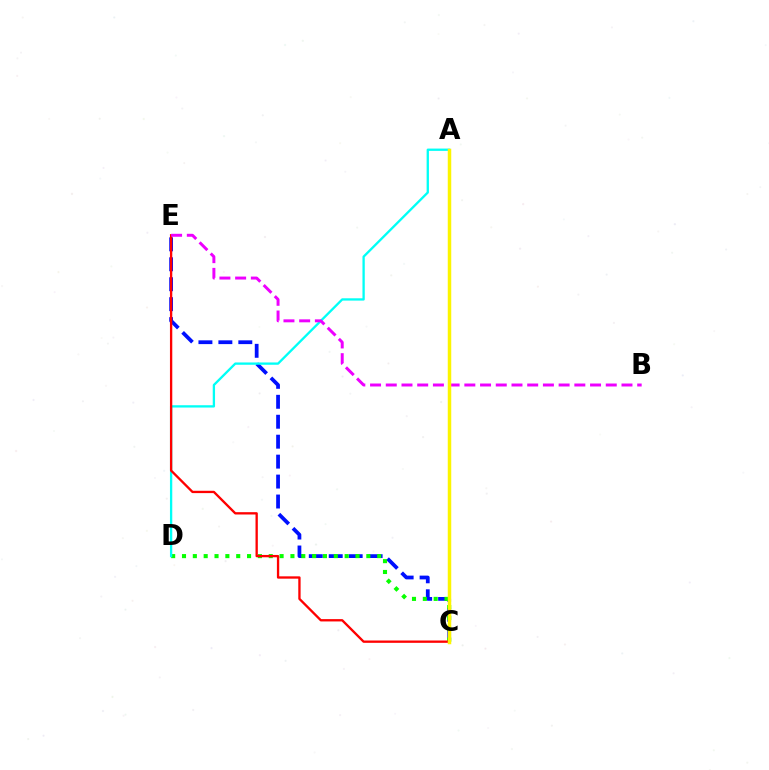{('C', 'E'): [{'color': '#0010ff', 'line_style': 'dashed', 'thickness': 2.71}, {'color': '#ff0000', 'line_style': 'solid', 'thickness': 1.67}], ('C', 'D'): [{'color': '#08ff00', 'line_style': 'dotted', 'thickness': 2.95}], ('A', 'D'): [{'color': '#00fff6', 'line_style': 'solid', 'thickness': 1.66}], ('B', 'E'): [{'color': '#ee00ff', 'line_style': 'dashed', 'thickness': 2.13}], ('A', 'C'): [{'color': '#fcf500', 'line_style': 'solid', 'thickness': 2.51}]}